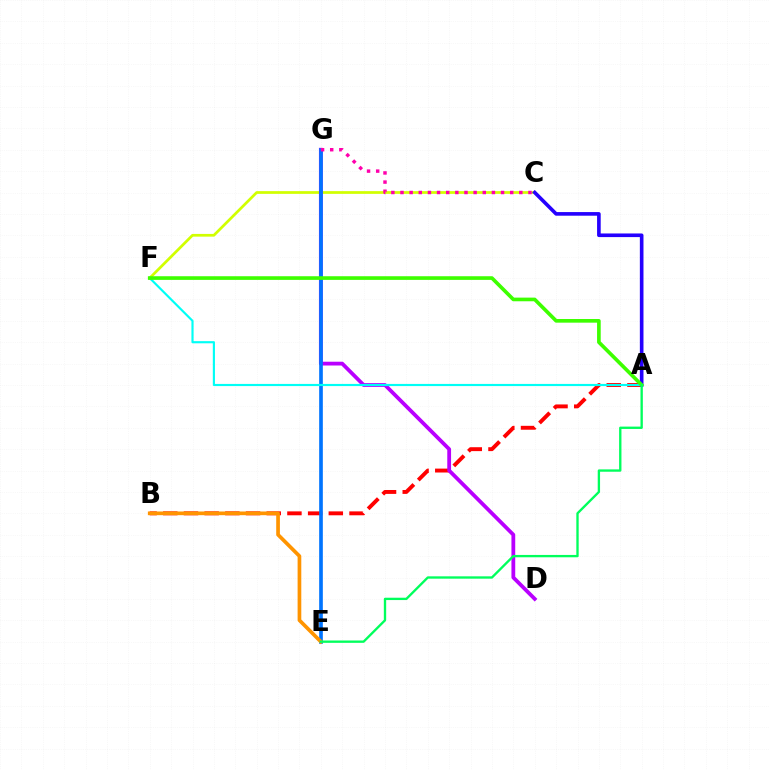{('A', 'B'): [{'color': '#ff0000', 'line_style': 'dashed', 'thickness': 2.81}], ('C', 'F'): [{'color': '#d1ff00', 'line_style': 'solid', 'thickness': 1.96}], ('D', 'G'): [{'color': '#b900ff', 'line_style': 'solid', 'thickness': 2.72}], ('A', 'C'): [{'color': '#2500ff', 'line_style': 'solid', 'thickness': 2.61}], ('E', 'G'): [{'color': '#0074ff', 'line_style': 'solid', 'thickness': 2.64}], ('A', 'F'): [{'color': '#00fff6', 'line_style': 'solid', 'thickness': 1.55}, {'color': '#3dff00', 'line_style': 'solid', 'thickness': 2.63}], ('C', 'G'): [{'color': '#ff00ac', 'line_style': 'dotted', 'thickness': 2.48}], ('B', 'E'): [{'color': '#ff9400', 'line_style': 'solid', 'thickness': 2.66}], ('A', 'E'): [{'color': '#00ff5c', 'line_style': 'solid', 'thickness': 1.69}]}